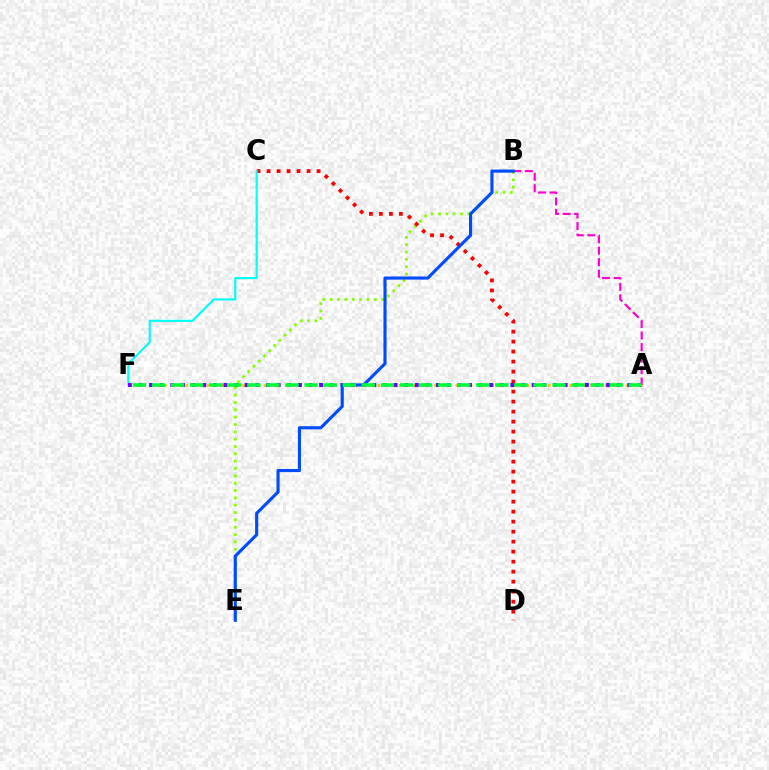{('B', 'E'): [{'color': '#84ff00', 'line_style': 'dotted', 'thickness': 1.99}, {'color': '#004bff', 'line_style': 'solid', 'thickness': 2.25}], ('A', 'F'): [{'color': '#ffbd00', 'line_style': 'dotted', 'thickness': 1.93}, {'color': '#7200ff', 'line_style': 'dotted', 'thickness': 2.89}, {'color': '#00ff39', 'line_style': 'dashed', 'thickness': 2.59}], ('C', 'D'): [{'color': '#ff0000', 'line_style': 'dotted', 'thickness': 2.72}], ('A', 'B'): [{'color': '#ff00cf', 'line_style': 'dashed', 'thickness': 1.56}], ('C', 'F'): [{'color': '#00fff6', 'line_style': 'solid', 'thickness': 1.54}]}